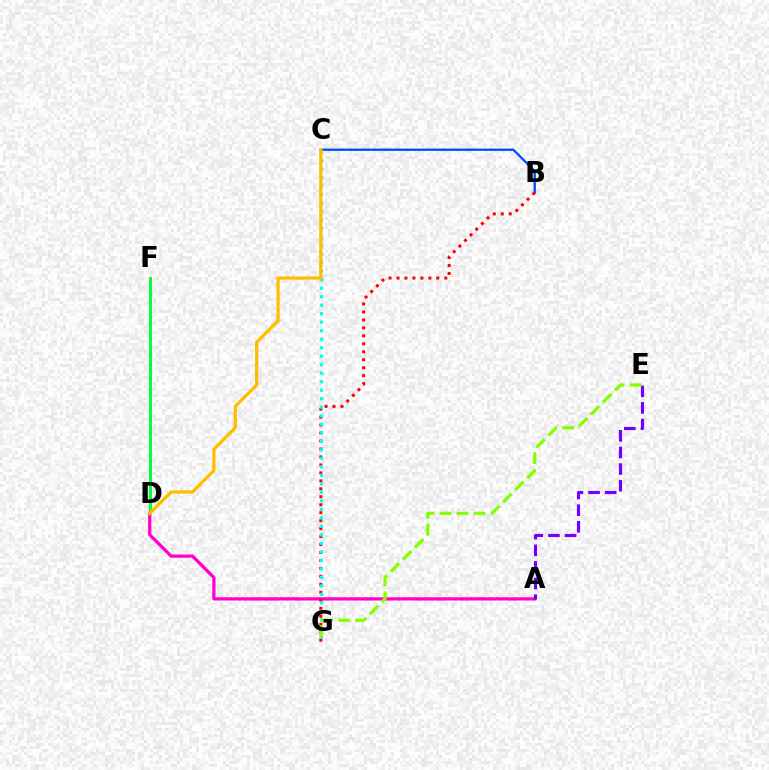{('A', 'D'): [{'color': '#ff00cf', 'line_style': 'solid', 'thickness': 2.35}], ('B', 'C'): [{'color': '#004bff', 'line_style': 'solid', 'thickness': 1.66}], ('B', 'G'): [{'color': '#ff0000', 'line_style': 'dotted', 'thickness': 2.16}], ('C', 'G'): [{'color': '#00fff6', 'line_style': 'dotted', 'thickness': 2.31}], ('D', 'F'): [{'color': '#00ff39', 'line_style': 'solid', 'thickness': 2.13}], ('C', 'D'): [{'color': '#ffbd00', 'line_style': 'solid', 'thickness': 2.33}], ('A', 'E'): [{'color': '#7200ff', 'line_style': 'dashed', 'thickness': 2.26}], ('E', 'G'): [{'color': '#84ff00', 'line_style': 'dashed', 'thickness': 2.32}]}